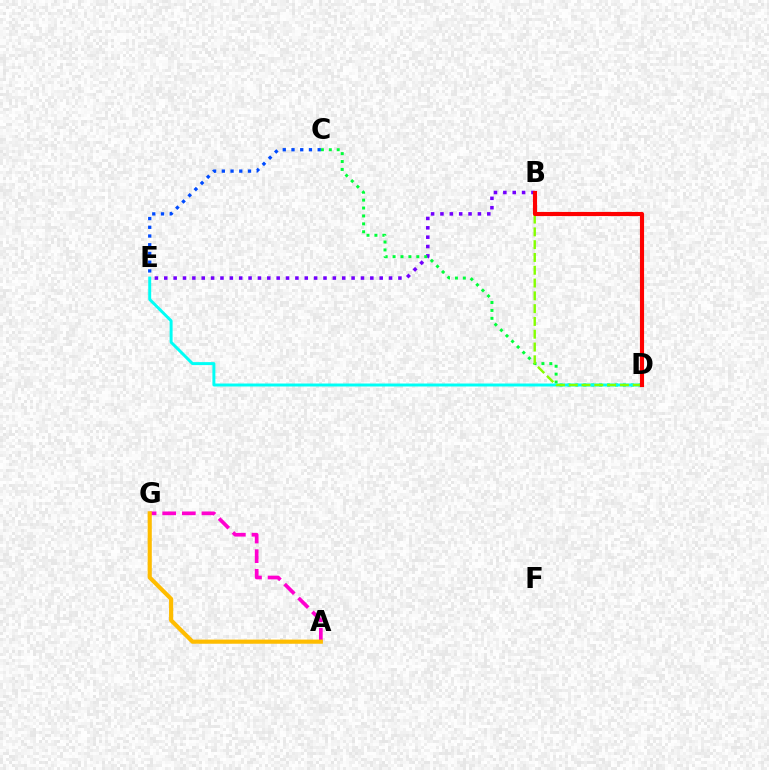{('B', 'E'): [{'color': '#7200ff', 'line_style': 'dotted', 'thickness': 2.54}], ('C', 'D'): [{'color': '#00ff39', 'line_style': 'dotted', 'thickness': 2.15}], ('C', 'E'): [{'color': '#004bff', 'line_style': 'dotted', 'thickness': 2.37}], ('A', 'G'): [{'color': '#ff00cf', 'line_style': 'dashed', 'thickness': 2.67}, {'color': '#ffbd00', 'line_style': 'solid', 'thickness': 2.98}], ('D', 'E'): [{'color': '#00fff6', 'line_style': 'solid', 'thickness': 2.13}], ('B', 'D'): [{'color': '#84ff00', 'line_style': 'dashed', 'thickness': 1.74}, {'color': '#ff0000', 'line_style': 'solid', 'thickness': 2.98}]}